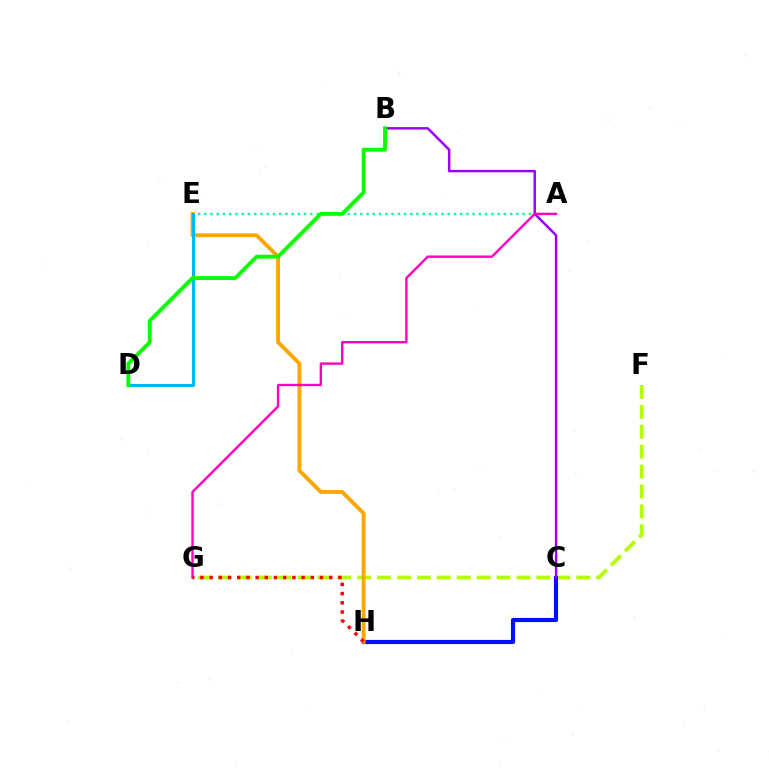{('F', 'G'): [{'color': '#b3ff00', 'line_style': 'dashed', 'thickness': 2.7}], ('A', 'E'): [{'color': '#00ff9d', 'line_style': 'dotted', 'thickness': 1.7}], ('C', 'H'): [{'color': '#0010ff', 'line_style': 'solid', 'thickness': 2.99}], ('B', 'C'): [{'color': '#9b00ff', 'line_style': 'solid', 'thickness': 1.78}], ('E', 'H'): [{'color': '#ffa500', 'line_style': 'solid', 'thickness': 2.77}], ('A', 'G'): [{'color': '#ff00bd', 'line_style': 'solid', 'thickness': 1.7}], ('D', 'E'): [{'color': '#00b5ff', 'line_style': 'solid', 'thickness': 2.18}], ('G', 'H'): [{'color': '#ff0000', 'line_style': 'dotted', 'thickness': 2.5}], ('B', 'D'): [{'color': '#08ff00', 'line_style': 'solid', 'thickness': 2.77}]}